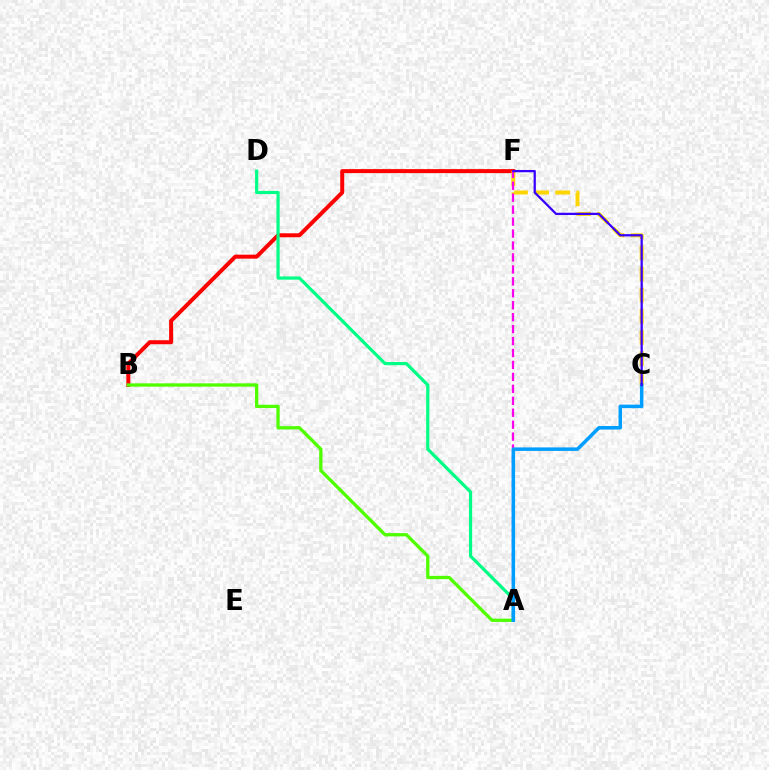{('B', 'F'): [{'color': '#ff0000', 'line_style': 'solid', 'thickness': 2.87}], ('A', 'B'): [{'color': '#4fff00', 'line_style': 'solid', 'thickness': 2.38}], ('C', 'F'): [{'color': '#ffd500', 'line_style': 'dashed', 'thickness': 2.87}, {'color': '#3700ff', 'line_style': 'solid', 'thickness': 1.63}], ('A', 'F'): [{'color': '#ff00ed', 'line_style': 'dashed', 'thickness': 1.62}], ('A', 'D'): [{'color': '#00ff86', 'line_style': 'solid', 'thickness': 2.3}], ('A', 'C'): [{'color': '#009eff', 'line_style': 'solid', 'thickness': 2.53}]}